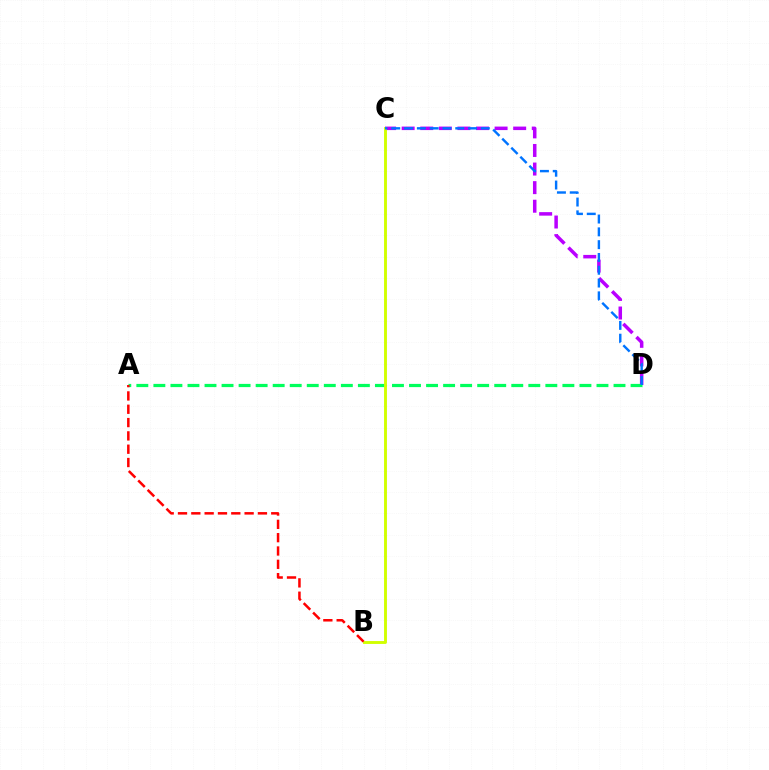{('C', 'D'): [{'color': '#b900ff', 'line_style': 'dashed', 'thickness': 2.53}, {'color': '#0074ff', 'line_style': 'dashed', 'thickness': 1.74}], ('A', 'D'): [{'color': '#00ff5c', 'line_style': 'dashed', 'thickness': 2.32}], ('B', 'C'): [{'color': '#d1ff00', 'line_style': 'solid', 'thickness': 2.08}], ('A', 'B'): [{'color': '#ff0000', 'line_style': 'dashed', 'thickness': 1.81}]}